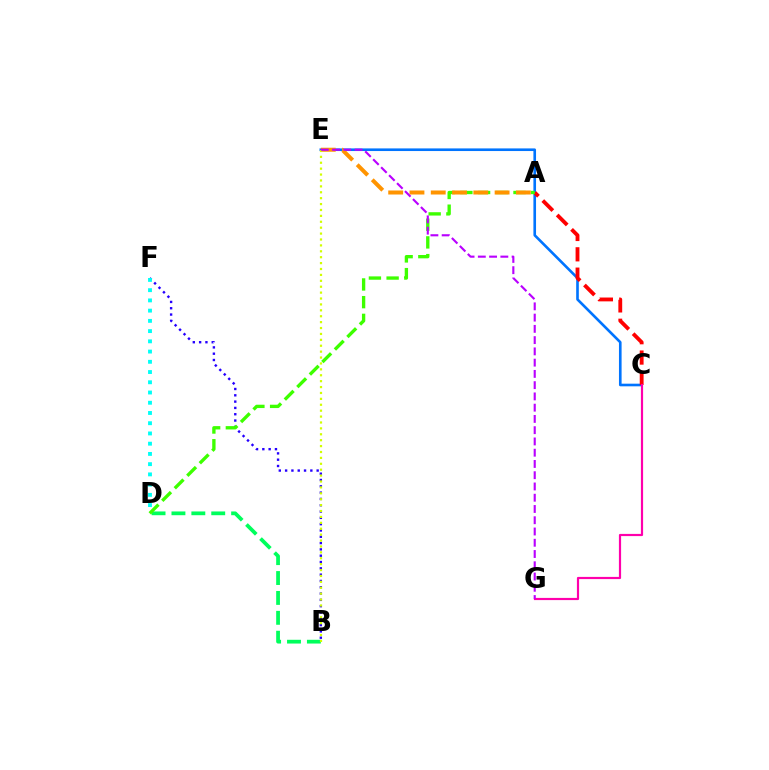{('B', 'D'): [{'color': '#00ff5c', 'line_style': 'dashed', 'thickness': 2.7}], ('B', 'F'): [{'color': '#2500ff', 'line_style': 'dotted', 'thickness': 1.71}], ('C', 'E'): [{'color': '#0074ff', 'line_style': 'solid', 'thickness': 1.89}], ('A', 'C'): [{'color': '#ff0000', 'line_style': 'dashed', 'thickness': 2.76}], ('D', 'F'): [{'color': '#00fff6', 'line_style': 'dotted', 'thickness': 2.78}], ('A', 'D'): [{'color': '#3dff00', 'line_style': 'dashed', 'thickness': 2.4}], ('C', 'G'): [{'color': '#ff00ac', 'line_style': 'solid', 'thickness': 1.57}], ('A', 'E'): [{'color': '#ff9400', 'line_style': 'dashed', 'thickness': 2.89}], ('B', 'E'): [{'color': '#d1ff00', 'line_style': 'dotted', 'thickness': 1.6}], ('E', 'G'): [{'color': '#b900ff', 'line_style': 'dashed', 'thickness': 1.53}]}